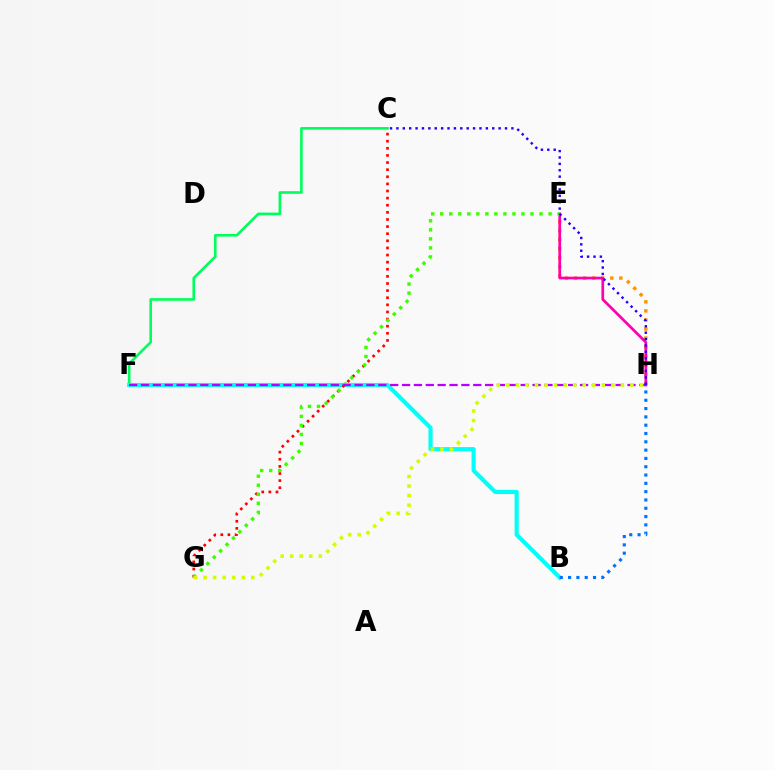{('E', 'H'): [{'color': '#ff9400', 'line_style': 'dotted', 'thickness': 2.46}, {'color': '#ff00ac', 'line_style': 'solid', 'thickness': 1.95}], ('C', 'F'): [{'color': '#00ff5c', 'line_style': 'solid', 'thickness': 1.9}], ('B', 'F'): [{'color': '#00fff6', 'line_style': 'solid', 'thickness': 2.99}], ('C', 'G'): [{'color': '#ff0000', 'line_style': 'dotted', 'thickness': 1.93}], ('E', 'G'): [{'color': '#3dff00', 'line_style': 'dotted', 'thickness': 2.45}], ('B', 'H'): [{'color': '#0074ff', 'line_style': 'dotted', 'thickness': 2.26}], ('F', 'H'): [{'color': '#b900ff', 'line_style': 'dashed', 'thickness': 1.61}], ('G', 'H'): [{'color': '#d1ff00', 'line_style': 'dotted', 'thickness': 2.59}], ('C', 'H'): [{'color': '#2500ff', 'line_style': 'dotted', 'thickness': 1.74}]}